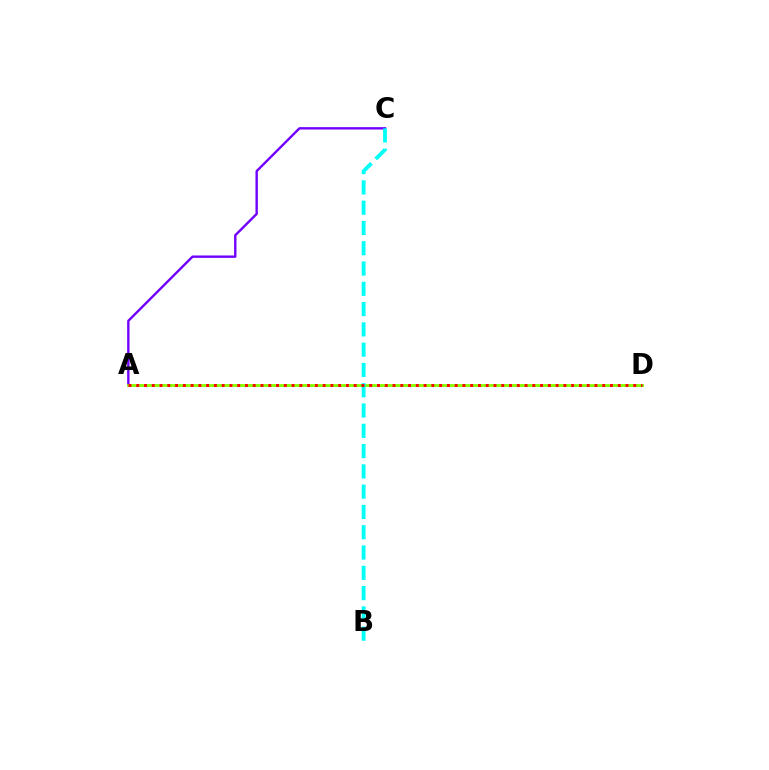{('A', 'C'): [{'color': '#7200ff', 'line_style': 'solid', 'thickness': 1.72}], ('A', 'D'): [{'color': '#84ff00', 'line_style': 'solid', 'thickness': 2.02}, {'color': '#ff0000', 'line_style': 'dotted', 'thickness': 2.11}], ('B', 'C'): [{'color': '#00fff6', 'line_style': 'dashed', 'thickness': 2.76}]}